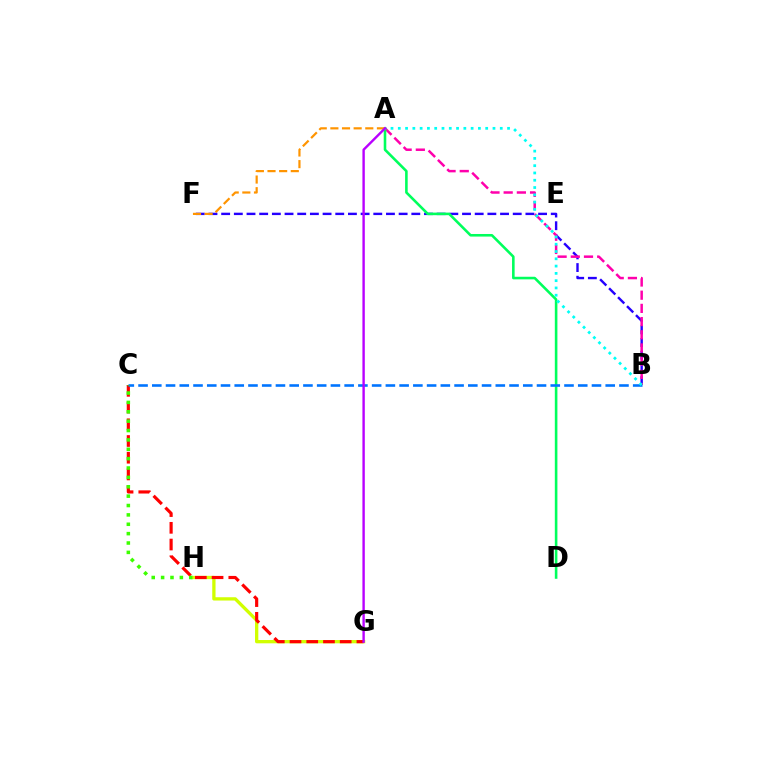{('B', 'F'): [{'color': '#2500ff', 'line_style': 'dashed', 'thickness': 1.72}], ('A', 'B'): [{'color': '#ff00ac', 'line_style': 'dashed', 'thickness': 1.79}, {'color': '#00fff6', 'line_style': 'dotted', 'thickness': 1.98}], ('G', 'H'): [{'color': '#d1ff00', 'line_style': 'solid', 'thickness': 2.37}], ('C', 'G'): [{'color': '#ff0000', 'line_style': 'dashed', 'thickness': 2.27}], ('A', 'D'): [{'color': '#00ff5c', 'line_style': 'solid', 'thickness': 1.86}], ('B', 'C'): [{'color': '#0074ff', 'line_style': 'dashed', 'thickness': 1.87}], ('A', 'F'): [{'color': '#ff9400', 'line_style': 'dashed', 'thickness': 1.58}], ('A', 'G'): [{'color': '#b900ff', 'line_style': 'solid', 'thickness': 1.73}], ('C', 'H'): [{'color': '#3dff00', 'line_style': 'dotted', 'thickness': 2.55}]}